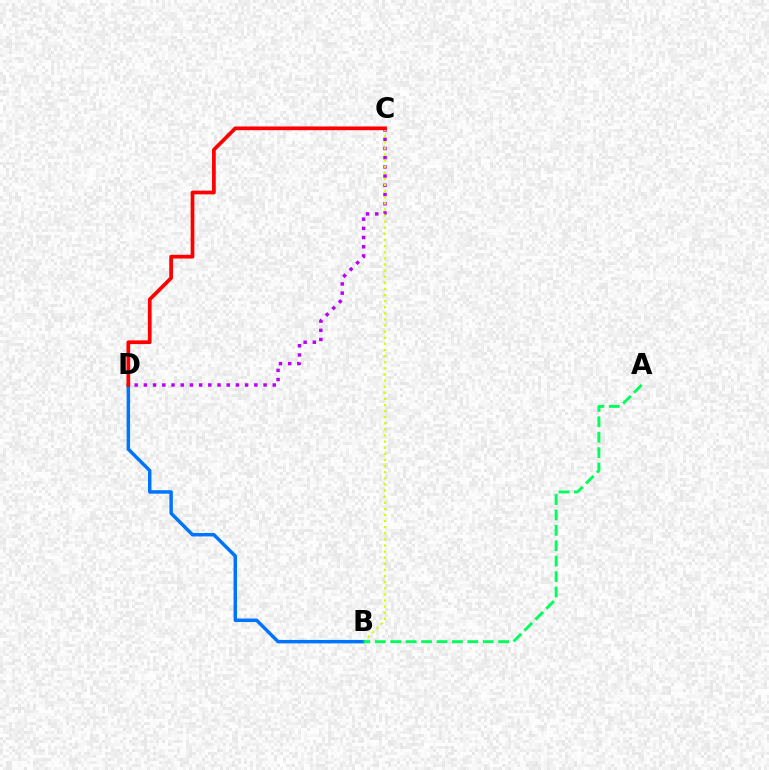{('C', 'D'): [{'color': '#b900ff', 'line_style': 'dotted', 'thickness': 2.5}, {'color': '#ff0000', 'line_style': 'solid', 'thickness': 2.68}], ('B', 'C'): [{'color': '#d1ff00', 'line_style': 'dotted', 'thickness': 1.66}], ('B', 'D'): [{'color': '#0074ff', 'line_style': 'solid', 'thickness': 2.49}], ('A', 'B'): [{'color': '#00ff5c', 'line_style': 'dashed', 'thickness': 2.09}]}